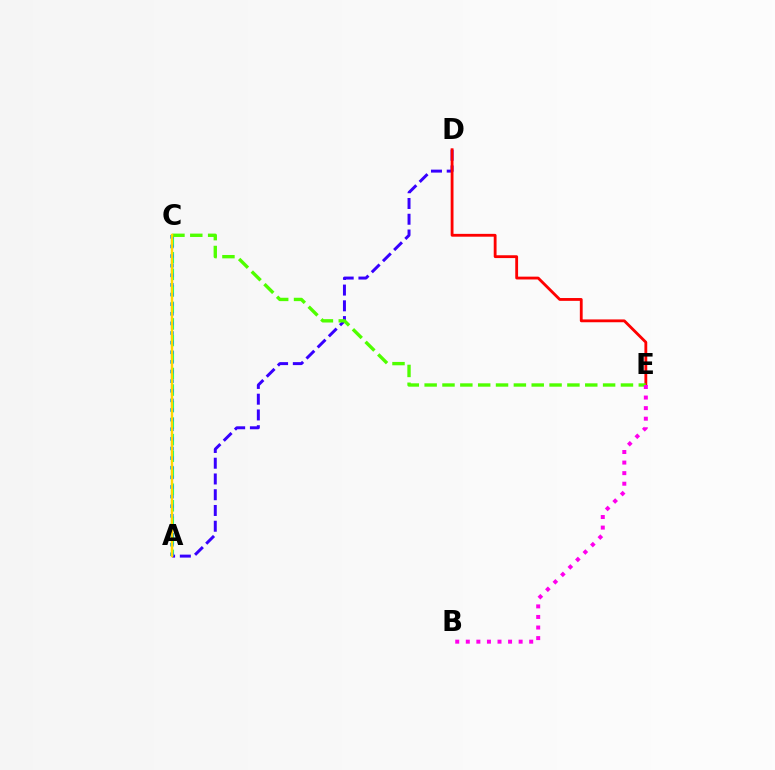{('A', 'C'): [{'color': '#00ff86', 'line_style': 'dashed', 'thickness': 2.25}, {'color': '#009eff', 'line_style': 'dotted', 'thickness': 2.61}, {'color': '#ffd500', 'line_style': 'solid', 'thickness': 1.74}], ('A', 'D'): [{'color': '#3700ff', 'line_style': 'dashed', 'thickness': 2.14}], ('D', 'E'): [{'color': '#ff0000', 'line_style': 'solid', 'thickness': 2.03}], ('C', 'E'): [{'color': '#4fff00', 'line_style': 'dashed', 'thickness': 2.42}], ('B', 'E'): [{'color': '#ff00ed', 'line_style': 'dotted', 'thickness': 2.87}]}